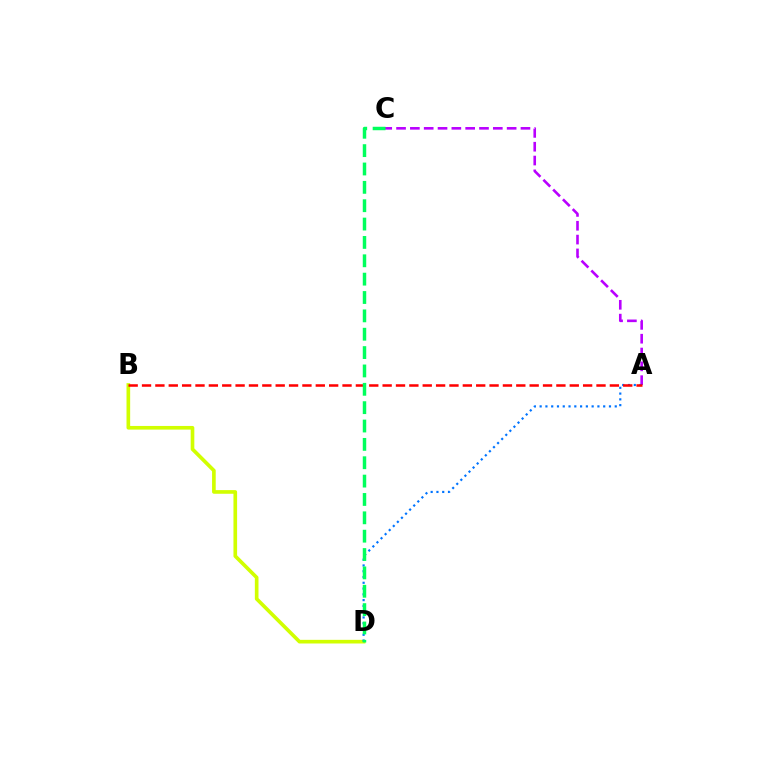{('A', 'C'): [{'color': '#b900ff', 'line_style': 'dashed', 'thickness': 1.88}], ('B', 'D'): [{'color': '#d1ff00', 'line_style': 'solid', 'thickness': 2.63}], ('A', 'D'): [{'color': '#0074ff', 'line_style': 'dotted', 'thickness': 1.57}], ('A', 'B'): [{'color': '#ff0000', 'line_style': 'dashed', 'thickness': 1.82}], ('C', 'D'): [{'color': '#00ff5c', 'line_style': 'dashed', 'thickness': 2.49}]}